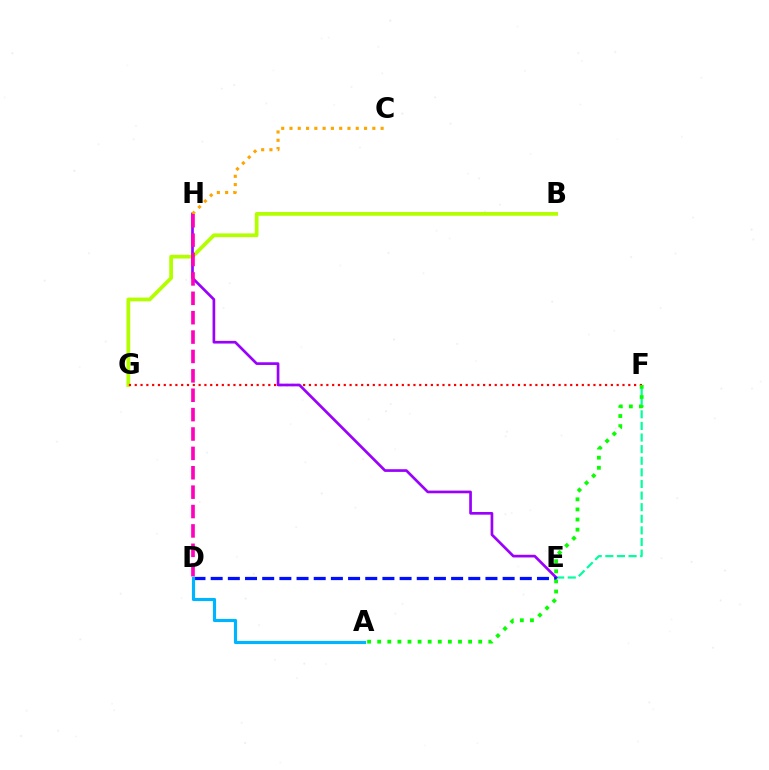{('E', 'F'): [{'color': '#00ff9d', 'line_style': 'dashed', 'thickness': 1.58}], ('B', 'G'): [{'color': '#b3ff00', 'line_style': 'solid', 'thickness': 2.7}], ('F', 'G'): [{'color': '#ff0000', 'line_style': 'dotted', 'thickness': 1.58}], ('E', 'H'): [{'color': '#9b00ff', 'line_style': 'solid', 'thickness': 1.94}], ('C', 'H'): [{'color': '#ffa500', 'line_style': 'dotted', 'thickness': 2.25}], ('D', 'E'): [{'color': '#0010ff', 'line_style': 'dashed', 'thickness': 2.33}], ('D', 'H'): [{'color': '#ff00bd', 'line_style': 'dashed', 'thickness': 2.63}], ('A', 'D'): [{'color': '#00b5ff', 'line_style': 'solid', 'thickness': 2.27}], ('A', 'F'): [{'color': '#08ff00', 'line_style': 'dotted', 'thickness': 2.74}]}